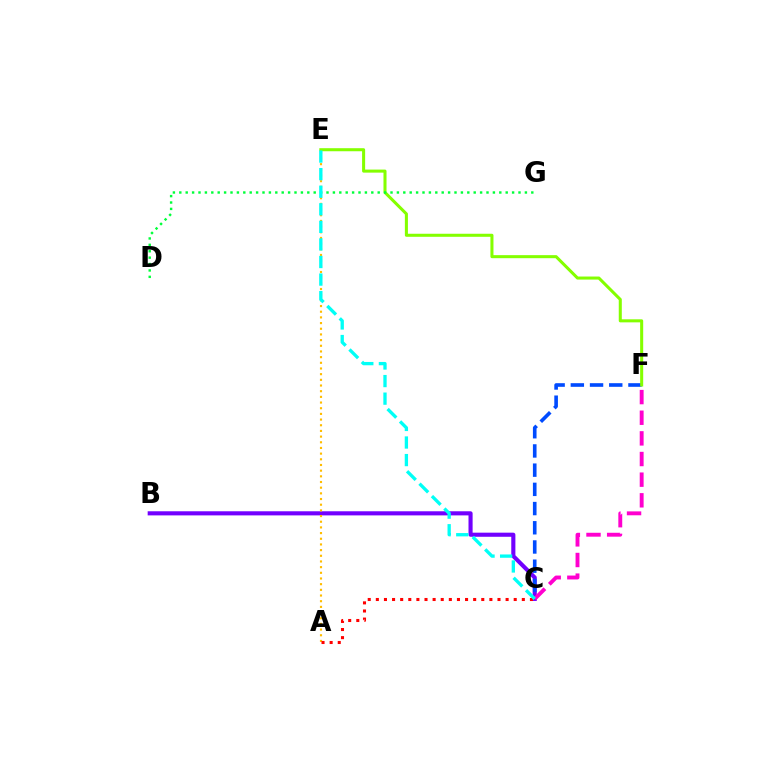{('B', 'C'): [{'color': '#7200ff', 'line_style': 'solid', 'thickness': 2.96}], ('C', 'F'): [{'color': '#004bff', 'line_style': 'dashed', 'thickness': 2.61}, {'color': '#ff00cf', 'line_style': 'dashed', 'thickness': 2.8}], ('E', 'F'): [{'color': '#84ff00', 'line_style': 'solid', 'thickness': 2.19}], ('A', 'E'): [{'color': '#ffbd00', 'line_style': 'dotted', 'thickness': 1.54}], ('A', 'C'): [{'color': '#ff0000', 'line_style': 'dotted', 'thickness': 2.2}], ('D', 'G'): [{'color': '#00ff39', 'line_style': 'dotted', 'thickness': 1.74}], ('C', 'E'): [{'color': '#00fff6', 'line_style': 'dashed', 'thickness': 2.39}]}